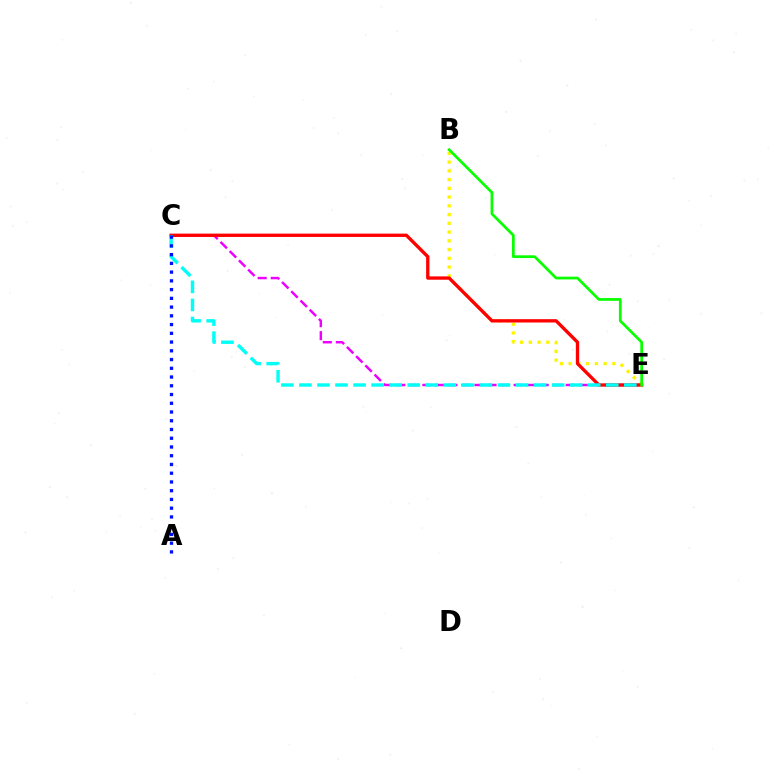{('B', 'E'): [{'color': '#fcf500', 'line_style': 'dotted', 'thickness': 2.38}, {'color': '#08ff00', 'line_style': 'solid', 'thickness': 1.97}], ('C', 'E'): [{'color': '#ee00ff', 'line_style': 'dashed', 'thickness': 1.77}, {'color': '#ff0000', 'line_style': 'solid', 'thickness': 2.4}, {'color': '#00fff6', 'line_style': 'dashed', 'thickness': 2.45}], ('A', 'C'): [{'color': '#0010ff', 'line_style': 'dotted', 'thickness': 2.38}]}